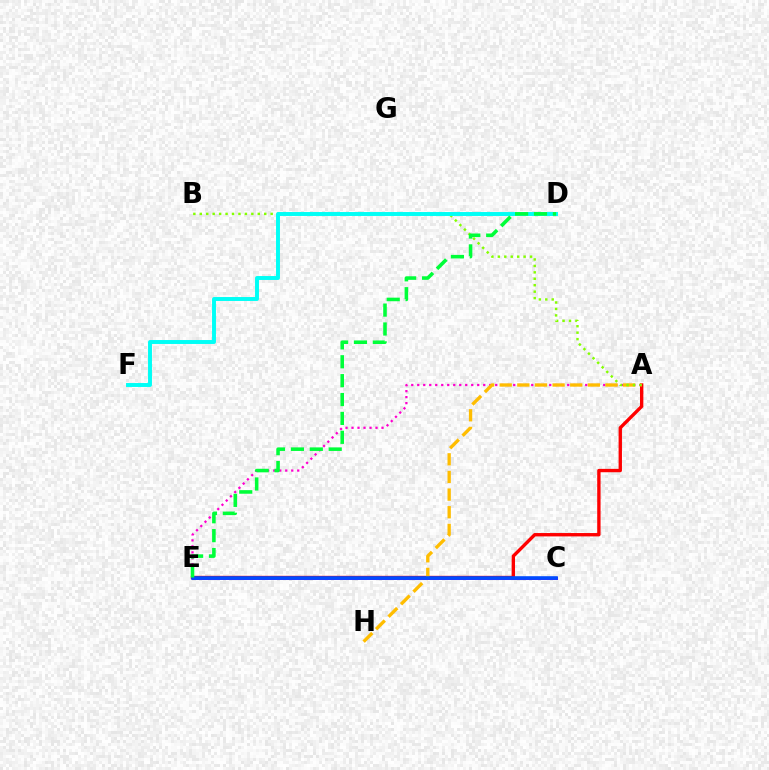{('A', 'E'): [{'color': '#ff0000', 'line_style': 'solid', 'thickness': 2.42}, {'color': '#ff00cf', 'line_style': 'dotted', 'thickness': 1.63}], ('A', 'H'): [{'color': '#ffbd00', 'line_style': 'dashed', 'thickness': 2.4}], ('A', 'B'): [{'color': '#84ff00', 'line_style': 'dotted', 'thickness': 1.75}], ('C', 'E'): [{'color': '#7200ff', 'line_style': 'solid', 'thickness': 2.13}, {'color': '#004bff', 'line_style': 'solid', 'thickness': 2.6}], ('D', 'F'): [{'color': '#00fff6', 'line_style': 'solid', 'thickness': 2.83}], ('D', 'E'): [{'color': '#00ff39', 'line_style': 'dashed', 'thickness': 2.57}]}